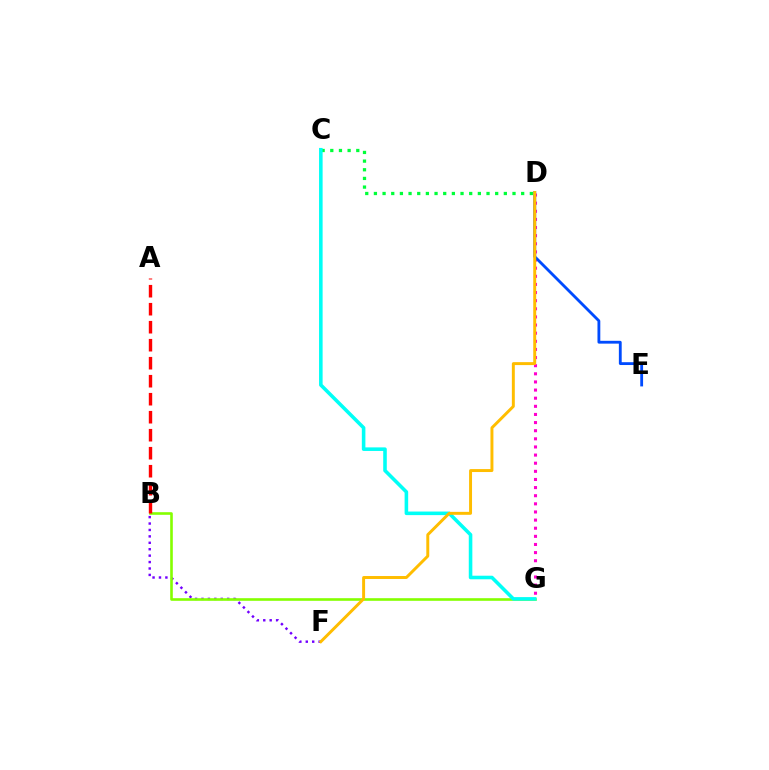{('B', 'F'): [{'color': '#7200ff', 'line_style': 'dotted', 'thickness': 1.74}], ('B', 'G'): [{'color': '#84ff00', 'line_style': 'solid', 'thickness': 1.89}], ('A', 'B'): [{'color': '#ff0000', 'line_style': 'dashed', 'thickness': 2.45}], ('C', 'D'): [{'color': '#00ff39', 'line_style': 'dotted', 'thickness': 2.35}], ('D', 'G'): [{'color': '#ff00cf', 'line_style': 'dotted', 'thickness': 2.21}], ('C', 'G'): [{'color': '#00fff6', 'line_style': 'solid', 'thickness': 2.57}], ('D', 'E'): [{'color': '#004bff', 'line_style': 'solid', 'thickness': 2.04}], ('D', 'F'): [{'color': '#ffbd00', 'line_style': 'solid', 'thickness': 2.12}]}